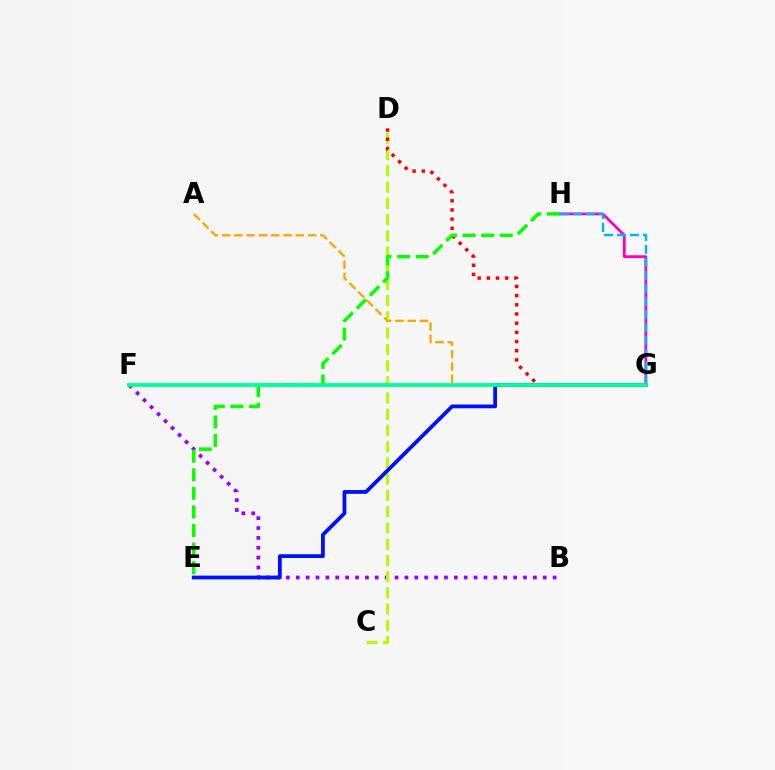{('B', 'F'): [{'color': '#9b00ff', 'line_style': 'dotted', 'thickness': 2.68}], ('C', 'D'): [{'color': '#b3ff00', 'line_style': 'dashed', 'thickness': 2.21}], ('E', 'G'): [{'color': '#0010ff', 'line_style': 'solid', 'thickness': 2.72}], ('A', 'G'): [{'color': '#ffa500', 'line_style': 'dashed', 'thickness': 1.67}], ('G', 'H'): [{'color': '#ff00bd', 'line_style': 'solid', 'thickness': 2.03}, {'color': '#00b5ff', 'line_style': 'dashed', 'thickness': 1.76}], ('D', 'G'): [{'color': '#ff0000', 'line_style': 'dotted', 'thickness': 2.49}], ('E', 'H'): [{'color': '#08ff00', 'line_style': 'dashed', 'thickness': 2.52}], ('F', 'G'): [{'color': '#00ff9d', 'line_style': 'solid', 'thickness': 2.73}]}